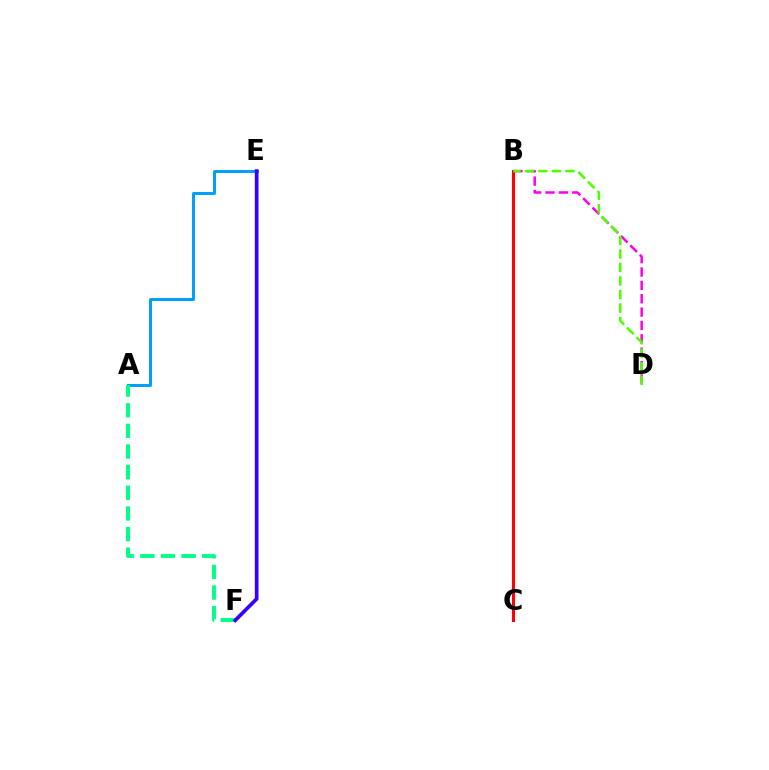{('A', 'E'): [{'color': '#009eff', 'line_style': 'solid', 'thickness': 2.14}], ('B', 'D'): [{'color': '#ff00ed', 'line_style': 'dashed', 'thickness': 1.81}, {'color': '#4fff00', 'line_style': 'dashed', 'thickness': 1.84}], ('B', 'C'): [{'color': '#ffd500', 'line_style': 'dotted', 'thickness': 1.92}, {'color': '#ff0000', 'line_style': 'solid', 'thickness': 2.23}], ('A', 'F'): [{'color': '#00ff86', 'line_style': 'dashed', 'thickness': 2.8}], ('E', 'F'): [{'color': '#3700ff', 'line_style': 'solid', 'thickness': 2.66}]}